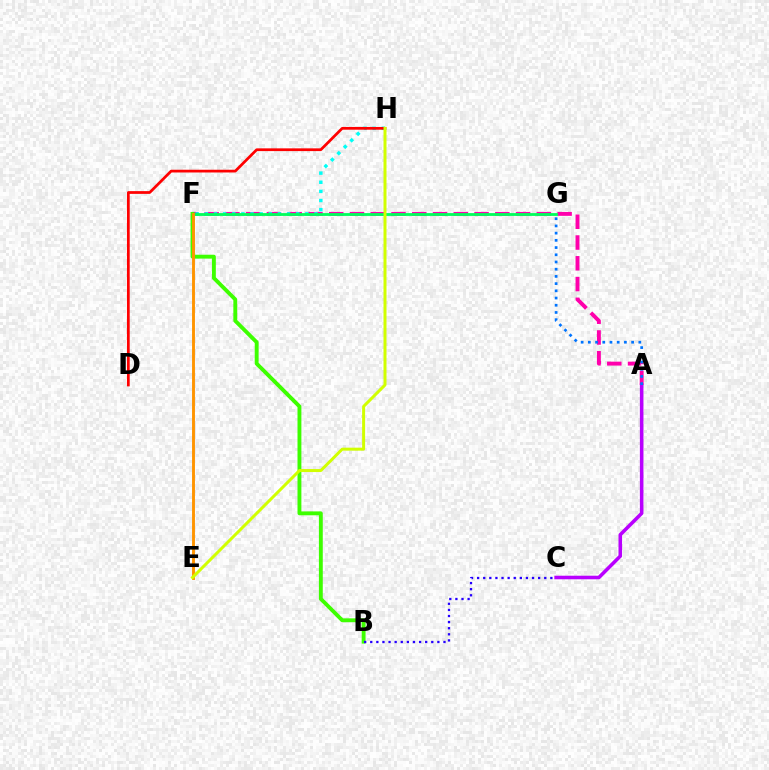{('A', 'F'): [{'color': '#ff00ac', 'line_style': 'dashed', 'thickness': 2.82}], ('F', 'H'): [{'color': '#00fff6', 'line_style': 'dotted', 'thickness': 2.48}], ('B', 'F'): [{'color': '#3dff00', 'line_style': 'solid', 'thickness': 2.79}], ('D', 'H'): [{'color': '#ff0000', 'line_style': 'solid', 'thickness': 1.97}], ('F', 'G'): [{'color': '#00ff5c', 'line_style': 'solid', 'thickness': 2.03}], ('E', 'F'): [{'color': '#ff9400', 'line_style': 'solid', 'thickness': 2.09}], ('B', 'C'): [{'color': '#2500ff', 'line_style': 'dotted', 'thickness': 1.66}], ('A', 'C'): [{'color': '#b900ff', 'line_style': 'solid', 'thickness': 2.56}], ('A', 'G'): [{'color': '#0074ff', 'line_style': 'dotted', 'thickness': 1.96}], ('E', 'H'): [{'color': '#d1ff00', 'line_style': 'solid', 'thickness': 2.15}]}